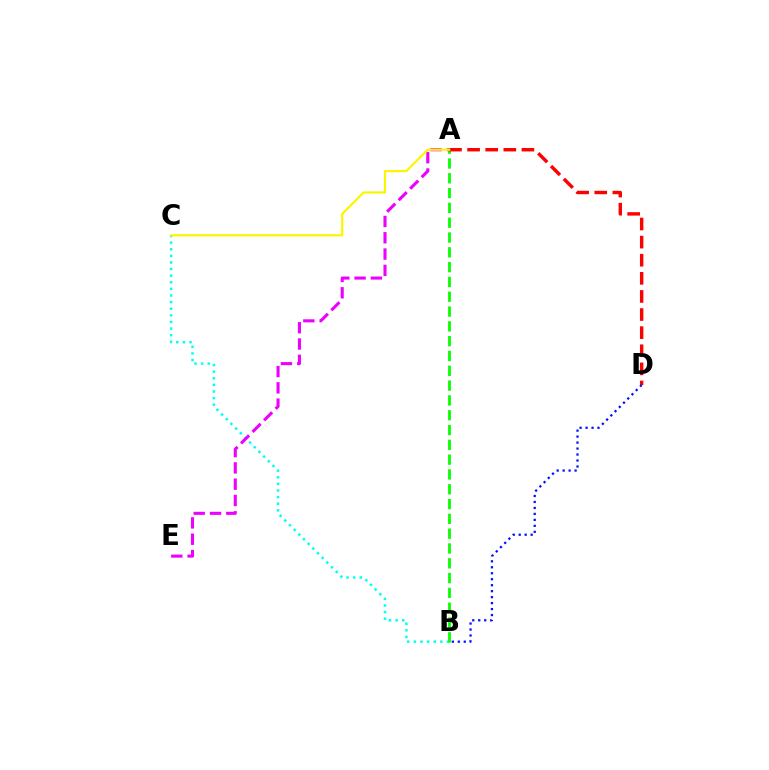{('B', 'C'): [{'color': '#00fff6', 'line_style': 'dotted', 'thickness': 1.8}], ('A', 'B'): [{'color': '#08ff00', 'line_style': 'dashed', 'thickness': 2.01}], ('A', 'D'): [{'color': '#ff0000', 'line_style': 'dashed', 'thickness': 2.46}], ('B', 'D'): [{'color': '#0010ff', 'line_style': 'dotted', 'thickness': 1.62}], ('A', 'E'): [{'color': '#ee00ff', 'line_style': 'dashed', 'thickness': 2.21}], ('A', 'C'): [{'color': '#fcf500', 'line_style': 'solid', 'thickness': 1.59}]}